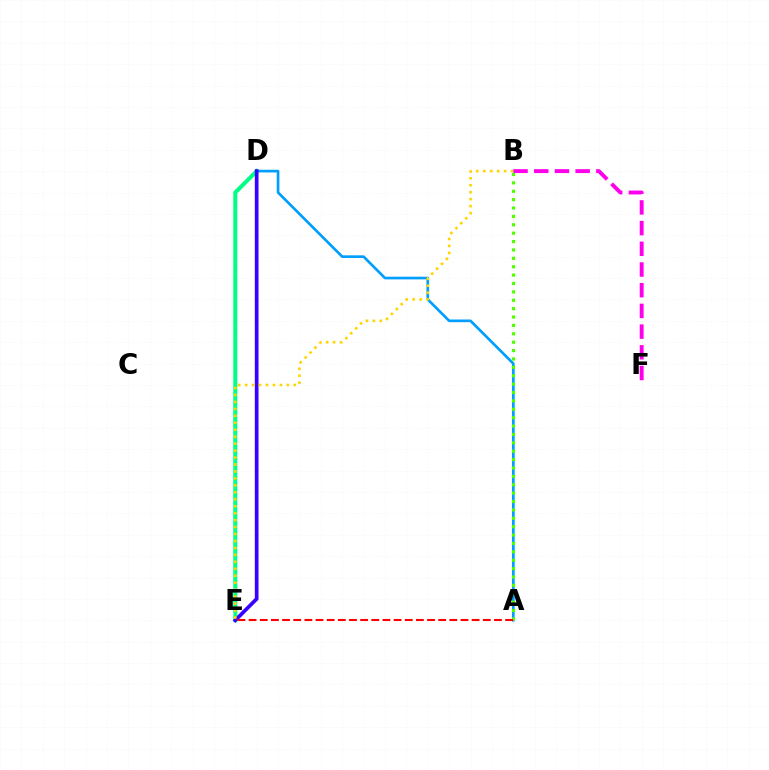{('D', 'E'): [{'color': '#00ff86', 'line_style': 'solid', 'thickness': 2.9}, {'color': '#3700ff', 'line_style': 'solid', 'thickness': 2.66}], ('A', 'D'): [{'color': '#009eff', 'line_style': 'solid', 'thickness': 1.92}], ('B', 'E'): [{'color': '#ffd500', 'line_style': 'dotted', 'thickness': 1.89}], ('B', 'F'): [{'color': '#ff00ed', 'line_style': 'dashed', 'thickness': 2.81}], ('A', 'B'): [{'color': '#4fff00', 'line_style': 'dotted', 'thickness': 2.28}], ('A', 'E'): [{'color': '#ff0000', 'line_style': 'dashed', 'thickness': 1.52}]}